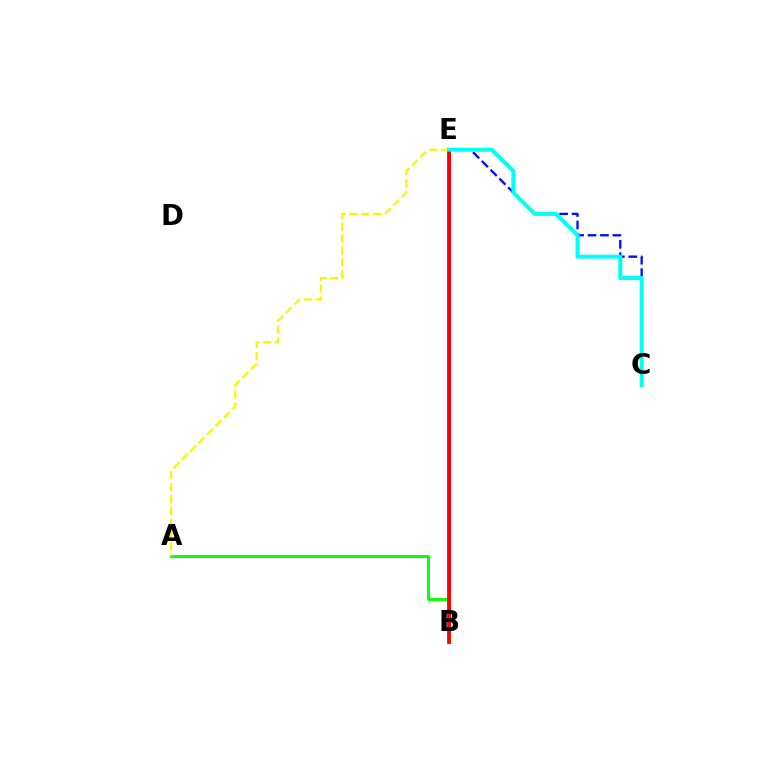{('B', 'E'): [{'color': '#ee00ff', 'line_style': 'solid', 'thickness': 1.92}, {'color': '#ff0000', 'line_style': 'solid', 'thickness': 2.72}], ('A', 'B'): [{'color': '#08ff00', 'line_style': 'solid', 'thickness': 2.11}], ('C', 'E'): [{'color': '#0010ff', 'line_style': 'dashed', 'thickness': 1.69}, {'color': '#00fff6', 'line_style': 'solid', 'thickness': 2.87}], ('A', 'E'): [{'color': '#fcf500', 'line_style': 'dashed', 'thickness': 1.62}]}